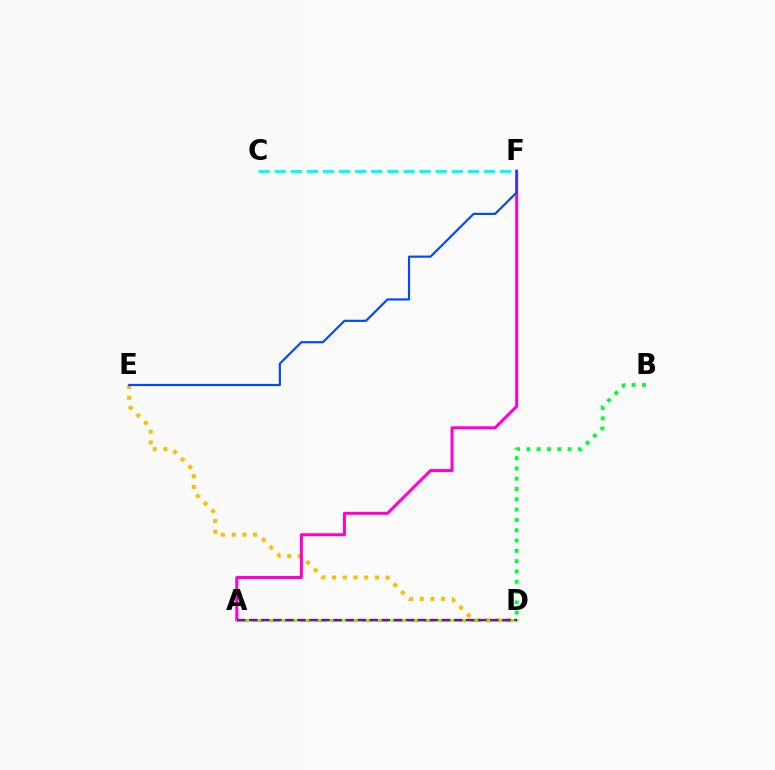{('D', 'E'): [{'color': '#ffbd00', 'line_style': 'dotted', 'thickness': 2.91}], ('A', 'D'): [{'color': '#ff0000', 'line_style': 'dashed', 'thickness': 2.11}, {'color': '#84ff00', 'line_style': 'solid', 'thickness': 1.86}, {'color': '#7200ff', 'line_style': 'dashed', 'thickness': 1.64}], ('A', 'F'): [{'color': '#ff00cf', 'line_style': 'solid', 'thickness': 2.17}], ('C', 'F'): [{'color': '#00fff6', 'line_style': 'dashed', 'thickness': 2.19}], ('B', 'D'): [{'color': '#00ff39', 'line_style': 'dotted', 'thickness': 2.8}], ('E', 'F'): [{'color': '#004bff', 'line_style': 'solid', 'thickness': 1.58}]}